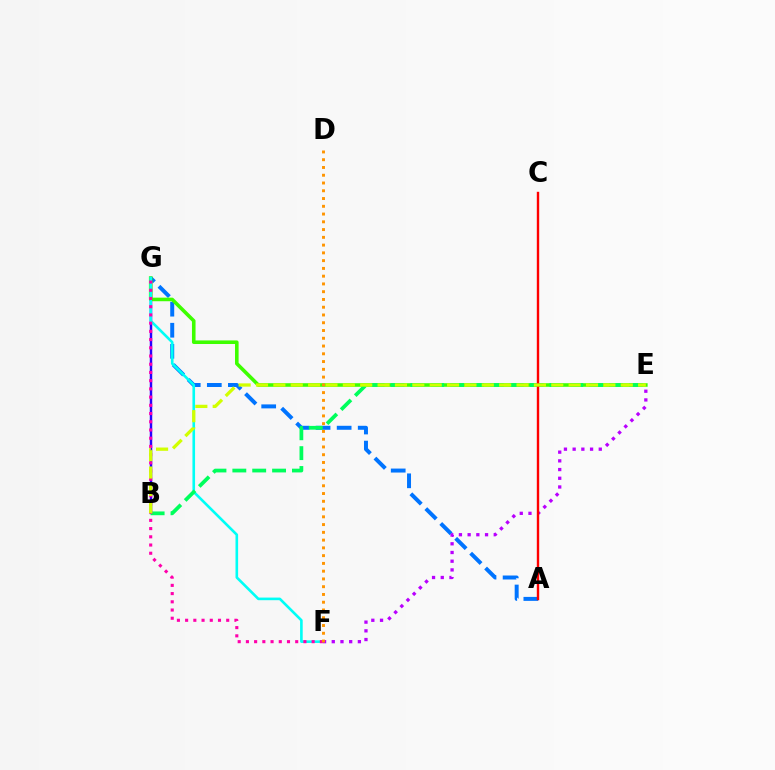{('B', 'G'): [{'color': '#2500ff', 'line_style': 'solid', 'thickness': 1.77}], ('A', 'G'): [{'color': '#0074ff', 'line_style': 'dashed', 'thickness': 2.86}], ('E', 'G'): [{'color': '#3dff00', 'line_style': 'solid', 'thickness': 2.58}], ('F', 'G'): [{'color': '#00fff6', 'line_style': 'solid', 'thickness': 1.89}, {'color': '#ff00ac', 'line_style': 'dotted', 'thickness': 2.23}], ('B', 'E'): [{'color': '#00ff5c', 'line_style': 'dashed', 'thickness': 2.7}, {'color': '#d1ff00', 'line_style': 'dashed', 'thickness': 2.36}], ('E', 'F'): [{'color': '#b900ff', 'line_style': 'dotted', 'thickness': 2.37}], ('A', 'C'): [{'color': '#ff0000', 'line_style': 'solid', 'thickness': 1.73}], ('D', 'F'): [{'color': '#ff9400', 'line_style': 'dotted', 'thickness': 2.11}]}